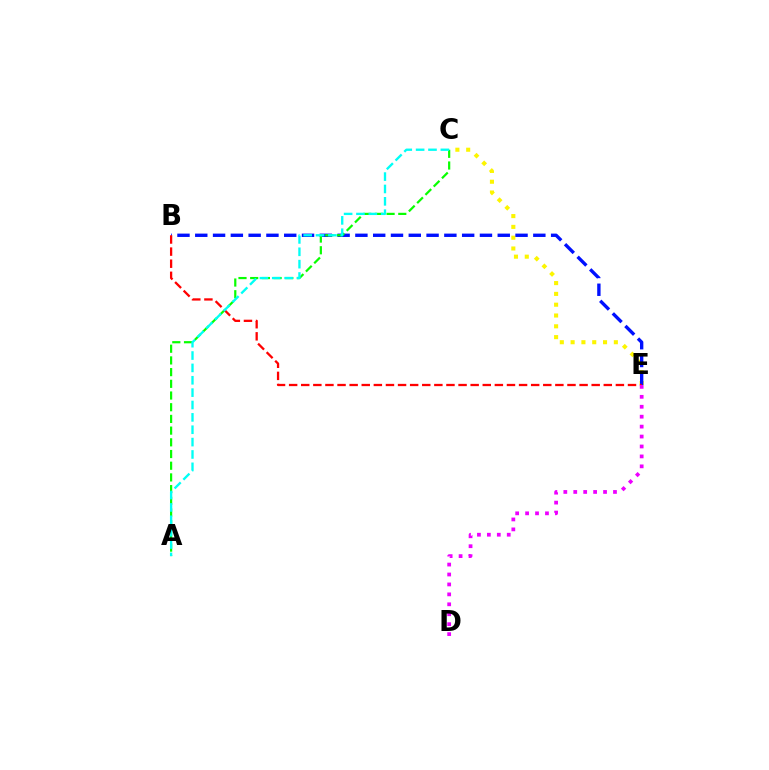{('C', 'E'): [{'color': '#fcf500', 'line_style': 'dotted', 'thickness': 2.94}], ('B', 'E'): [{'color': '#0010ff', 'line_style': 'dashed', 'thickness': 2.42}, {'color': '#ff0000', 'line_style': 'dashed', 'thickness': 1.64}], ('A', 'C'): [{'color': '#08ff00', 'line_style': 'dashed', 'thickness': 1.59}, {'color': '#00fff6', 'line_style': 'dashed', 'thickness': 1.68}], ('D', 'E'): [{'color': '#ee00ff', 'line_style': 'dotted', 'thickness': 2.7}]}